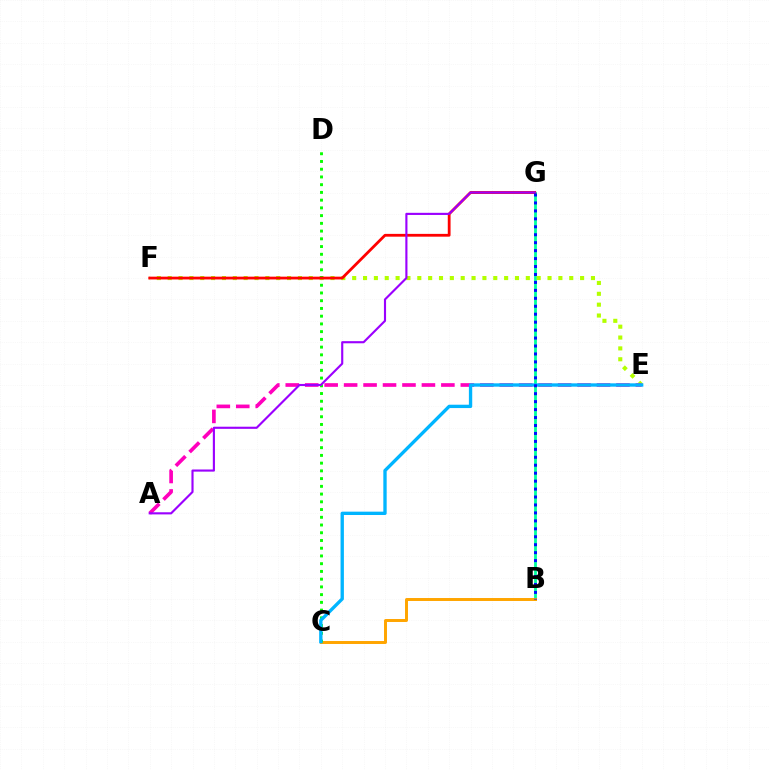{('B', 'G'): [{'color': '#00ff9d', 'line_style': 'solid', 'thickness': 2.02}, {'color': '#0010ff', 'line_style': 'dotted', 'thickness': 2.16}], ('E', 'F'): [{'color': '#b3ff00', 'line_style': 'dotted', 'thickness': 2.95}], ('B', 'C'): [{'color': '#ffa500', 'line_style': 'solid', 'thickness': 2.13}], ('C', 'D'): [{'color': '#08ff00', 'line_style': 'dotted', 'thickness': 2.1}], ('A', 'E'): [{'color': '#ff00bd', 'line_style': 'dashed', 'thickness': 2.64}], ('F', 'G'): [{'color': '#ff0000', 'line_style': 'solid', 'thickness': 2.01}], ('C', 'E'): [{'color': '#00b5ff', 'line_style': 'solid', 'thickness': 2.41}], ('A', 'G'): [{'color': '#9b00ff', 'line_style': 'solid', 'thickness': 1.54}]}